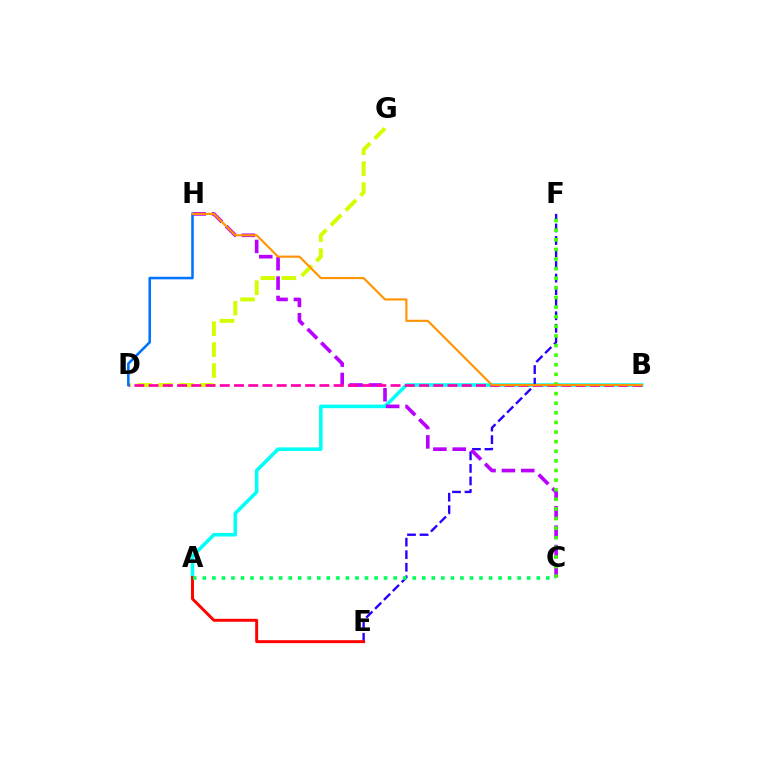{('A', 'B'): [{'color': '#00fff6', 'line_style': 'solid', 'thickness': 2.56}], ('D', 'G'): [{'color': '#d1ff00', 'line_style': 'dashed', 'thickness': 2.84}], ('E', 'F'): [{'color': '#2500ff', 'line_style': 'dashed', 'thickness': 1.7}], ('C', 'H'): [{'color': '#b900ff', 'line_style': 'dashed', 'thickness': 2.63}], ('B', 'D'): [{'color': '#ff00ac', 'line_style': 'dashed', 'thickness': 1.93}], ('D', 'H'): [{'color': '#0074ff', 'line_style': 'solid', 'thickness': 1.85}], ('C', 'F'): [{'color': '#3dff00', 'line_style': 'dotted', 'thickness': 2.61}], ('B', 'H'): [{'color': '#ff9400', 'line_style': 'solid', 'thickness': 1.54}], ('A', 'E'): [{'color': '#ff0000', 'line_style': 'solid', 'thickness': 2.13}], ('A', 'C'): [{'color': '#00ff5c', 'line_style': 'dotted', 'thickness': 2.59}]}